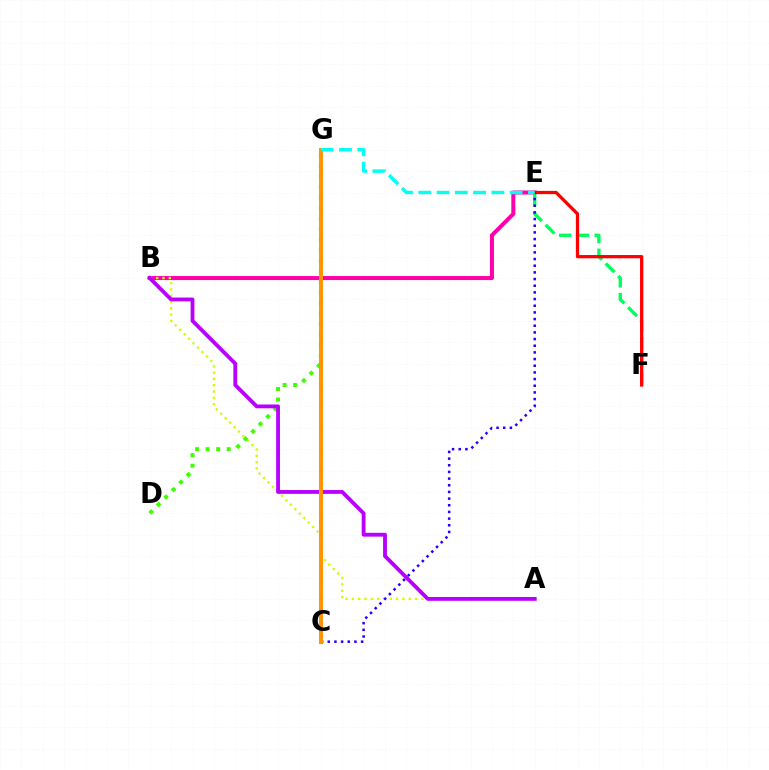{('B', 'E'): [{'color': '#ff00ac', 'line_style': 'solid', 'thickness': 2.9}], ('E', 'F'): [{'color': '#00ff5c', 'line_style': 'dashed', 'thickness': 2.41}, {'color': '#ff0000', 'line_style': 'solid', 'thickness': 2.35}], ('A', 'B'): [{'color': '#d1ff00', 'line_style': 'dotted', 'thickness': 1.71}, {'color': '#b900ff', 'line_style': 'solid', 'thickness': 2.76}], ('D', 'G'): [{'color': '#3dff00', 'line_style': 'dotted', 'thickness': 2.87}], ('C', 'G'): [{'color': '#0074ff', 'line_style': 'solid', 'thickness': 2.1}, {'color': '#ff9400', 'line_style': 'solid', 'thickness': 2.86}], ('C', 'E'): [{'color': '#2500ff', 'line_style': 'dotted', 'thickness': 1.81}], ('E', 'G'): [{'color': '#00fff6', 'line_style': 'dashed', 'thickness': 2.48}]}